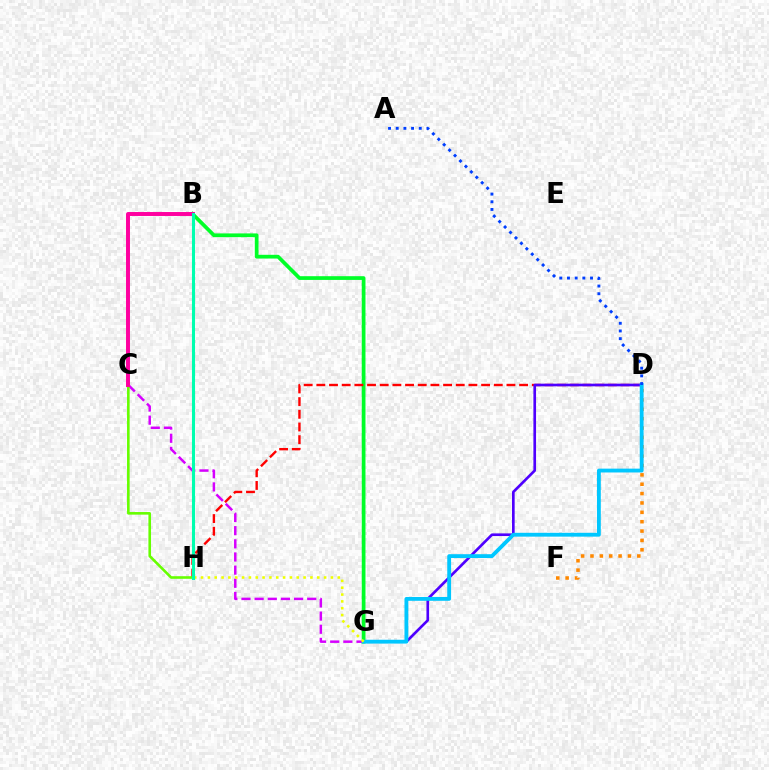{('B', 'G'): [{'color': '#00ff27', 'line_style': 'solid', 'thickness': 2.68}], ('C', 'G'): [{'color': '#d600ff', 'line_style': 'dashed', 'thickness': 1.79}], ('D', 'F'): [{'color': '#ff8800', 'line_style': 'dotted', 'thickness': 2.55}], ('D', 'H'): [{'color': '#ff0000', 'line_style': 'dashed', 'thickness': 1.72}], ('D', 'G'): [{'color': '#4f00ff', 'line_style': 'solid', 'thickness': 1.91}, {'color': '#00c7ff', 'line_style': 'solid', 'thickness': 2.76}], ('C', 'H'): [{'color': '#66ff00', 'line_style': 'solid', 'thickness': 1.88}], ('A', 'D'): [{'color': '#003fff', 'line_style': 'dotted', 'thickness': 2.09}], ('G', 'H'): [{'color': '#eeff00', 'line_style': 'dotted', 'thickness': 1.86}], ('B', 'C'): [{'color': '#ff00a0', 'line_style': 'solid', 'thickness': 2.85}], ('B', 'H'): [{'color': '#00ffaf', 'line_style': 'solid', 'thickness': 2.22}]}